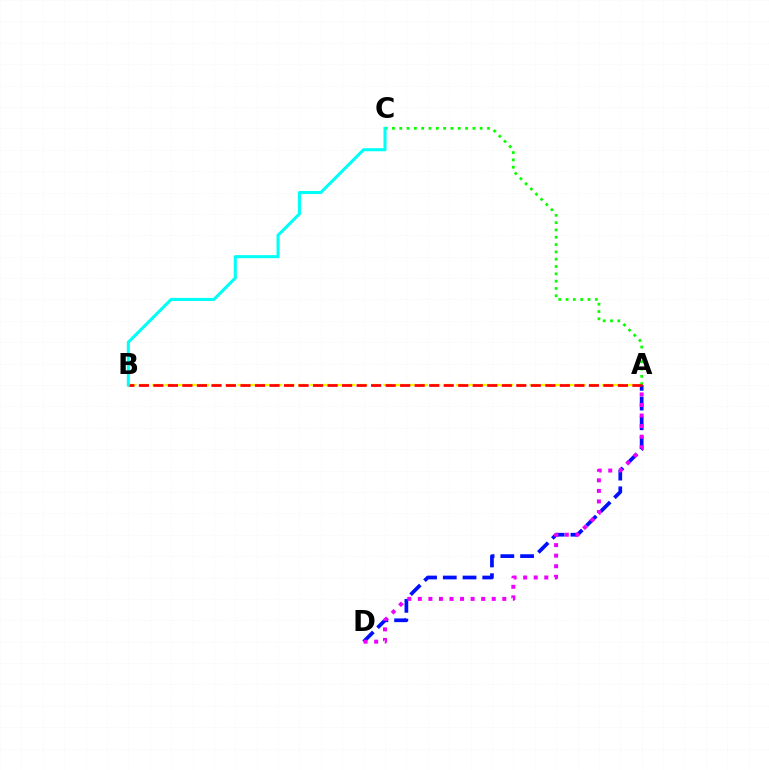{('A', 'D'): [{'color': '#0010ff', 'line_style': 'dashed', 'thickness': 2.68}, {'color': '#ee00ff', 'line_style': 'dotted', 'thickness': 2.87}], ('A', 'C'): [{'color': '#08ff00', 'line_style': 'dotted', 'thickness': 1.99}], ('A', 'B'): [{'color': '#fcf500', 'line_style': 'dashed', 'thickness': 1.65}, {'color': '#ff0000', 'line_style': 'dashed', 'thickness': 1.97}], ('B', 'C'): [{'color': '#00fff6', 'line_style': 'solid', 'thickness': 2.21}]}